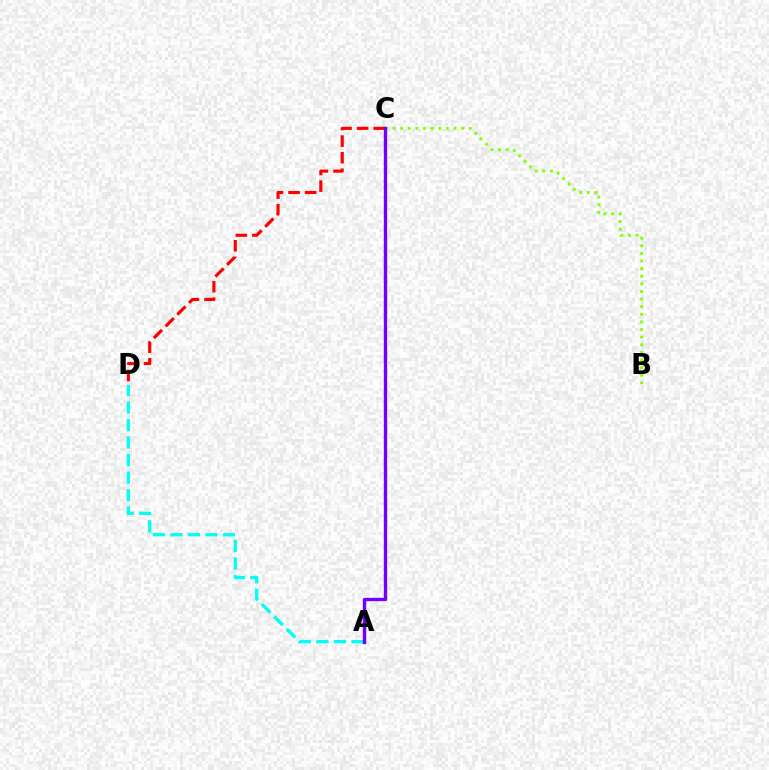{('B', 'C'): [{'color': '#84ff00', 'line_style': 'dotted', 'thickness': 2.07}], ('C', 'D'): [{'color': '#ff0000', 'line_style': 'dashed', 'thickness': 2.25}], ('A', 'D'): [{'color': '#00fff6', 'line_style': 'dashed', 'thickness': 2.38}], ('A', 'C'): [{'color': '#7200ff', 'line_style': 'solid', 'thickness': 2.41}]}